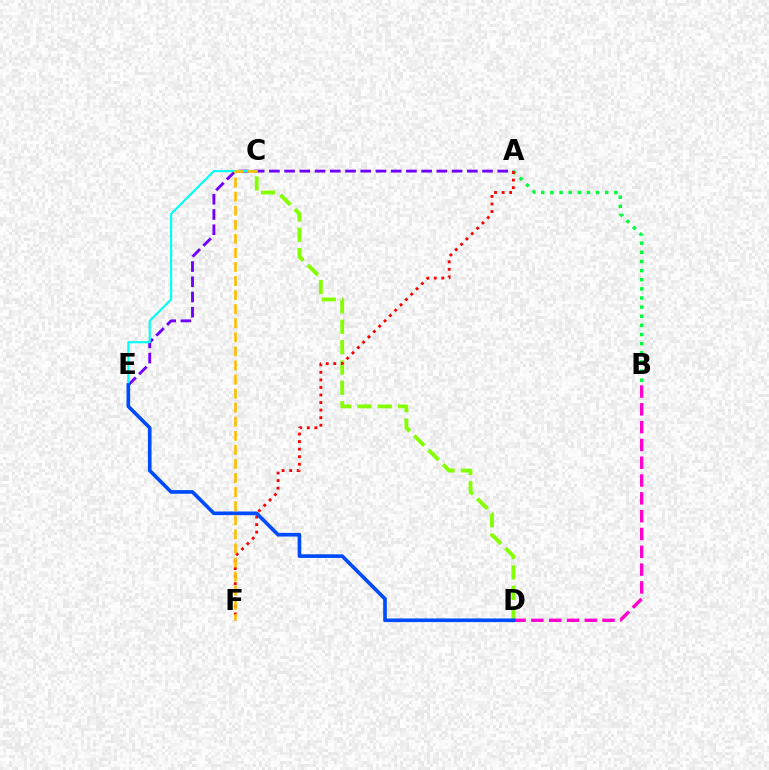{('A', 'B'): [{'color': '#00ff39', 'line_style': 'dotted', 'thickness': 2.48}], ('C', 'D'): [{'color': '#84ff00', 'line_style': 'dashed', 'thickness': 2.77}], ('A', 'E'): [{'color': '#7200ff', 'line_style': 'dashed', 'thickness': 2.07}], ('A', 'F'): [{'color': '#ff0000', 'line_style': 'dotted', 'thickness': 2.05}], ('B', 'D'): [{'color': '#ff00cf', 'line_style': 'dashed', 'thickness': 2.42}], ('C', 'E'): [{'color': '#00fff6', 'line_style': 'solid', 'thickness': 1.54}], ('D', 'E'): [{'color': '#004bff', 'line_style': 'solid', 'thickness': 2.63}], ('C', 'F'): [{'color': '#ffbd00', 'line_style': 'dashed', 'thickness': 1.91}]}